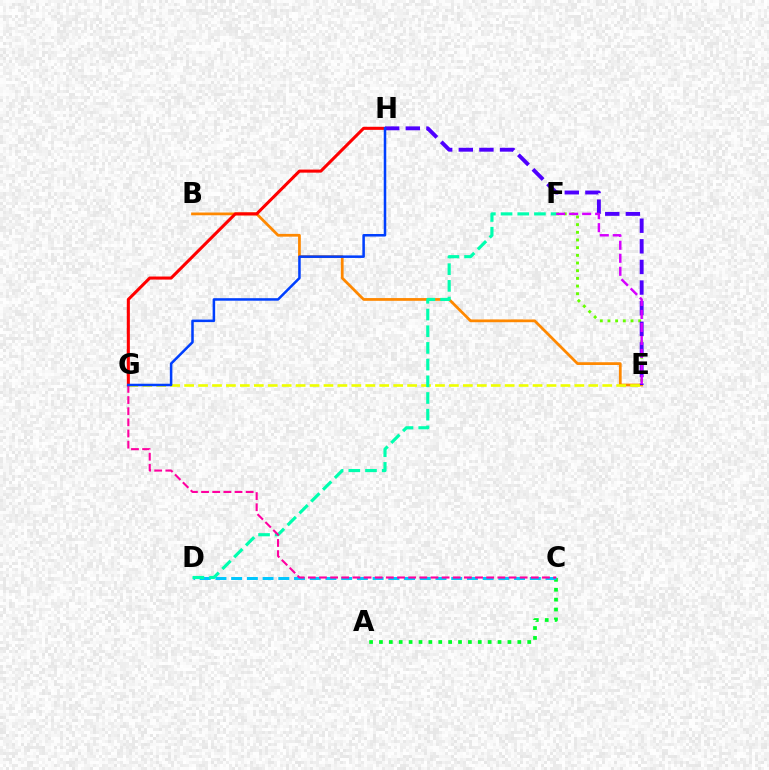{('E', 'F'): [{'color': '#66ff00', 'line_style': 'dotted', 'thickness': 2.09}, {'color': '#d600ff', 'line_style': 'dashed', 'thickness': 1.77}], ('B', 'E'): [{'color': '#ff8800', 'line_style': 'solid', 'thickness': 1.99}], ('G', 'H'): [{'color': '#ff0000', 'line_style': 'solid', 'thickness': 2.2}, {'color': '#003fff', 'line_style': 'solid', 'thickness': 1.82}], ('E', 'H'): [{'color': '#4f00ff', 'line_style': 'dashed', 'thickness': 2.8}], ('A', 'C'): [{'color': '#00ff27', 'line_style': 'dotted', 'thickness': 2.69}], ('C', 'D'): [{'color': '#00c7ff', 'line_style': 'dashed', 'thickness': 2.14}], ('E', 'G'): [{'color': '#eeff00', 'line_style': 'dashed', 'thickness': 1.89}], ('D', 'F'): [{'color': '#00ffaf', 'line_style': 'dashed', 'thickness': 2.27}], ('C', 'G'): [{'color': '#ff00a0', 'line_style': 'dashed', 'thickness': 1.51}]}